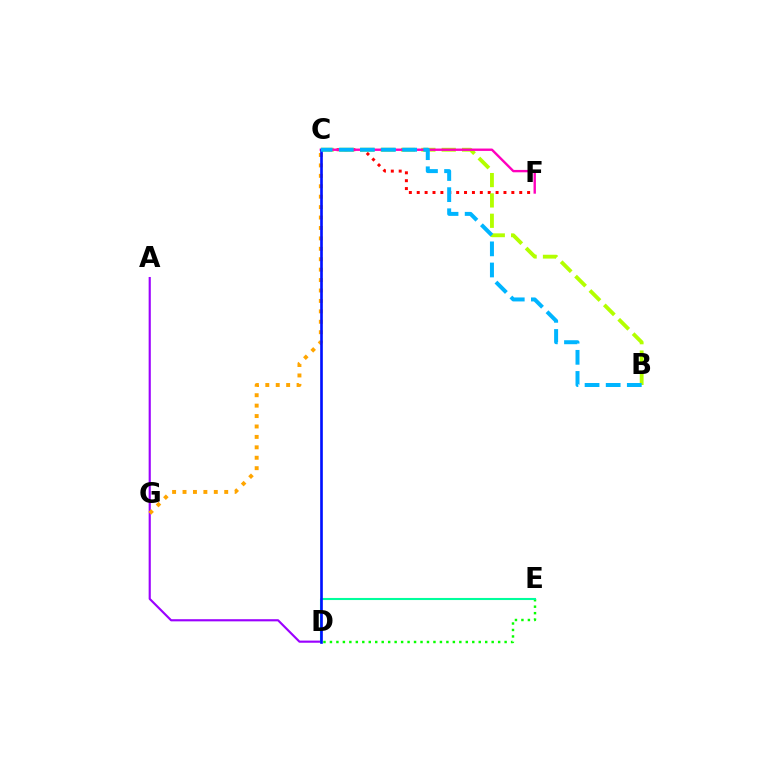{('C', 'F'): [{'color': '#ff0000', 'line_style': 'dotted', 'thickness': 2.14}, {'color': '#ff00bd', 'line_style': 'solid', 'thickness': 1.71}], ('B', 'C'): [{'color': '#b3ff00', 'line_style': 'dashed', 'thickness': 2.76}, {'color': '#00b5ff', 'line_style': 'dashed', 'thickness': 2.87}], ('A', 'D'): [{'color': '#9b00ff', 'line_style': 'solid', 'thickness': 1.55}], ('D', 'E'): [{'color': '#08ff00', 'line_style': 'dotted', 'thickness': 1.76}, {'color': '#00ff9d', 'line_style': 'solid', 'thickness': 1.5}], ('C', 'G'): [{'color': '#ffa500', 'line_style': 'dotted', 'thickness': 2.83}], ('C', 'D'): [{'color': '#0010ff', 'line_style': 'solid', 'thickness': 1.91}]}